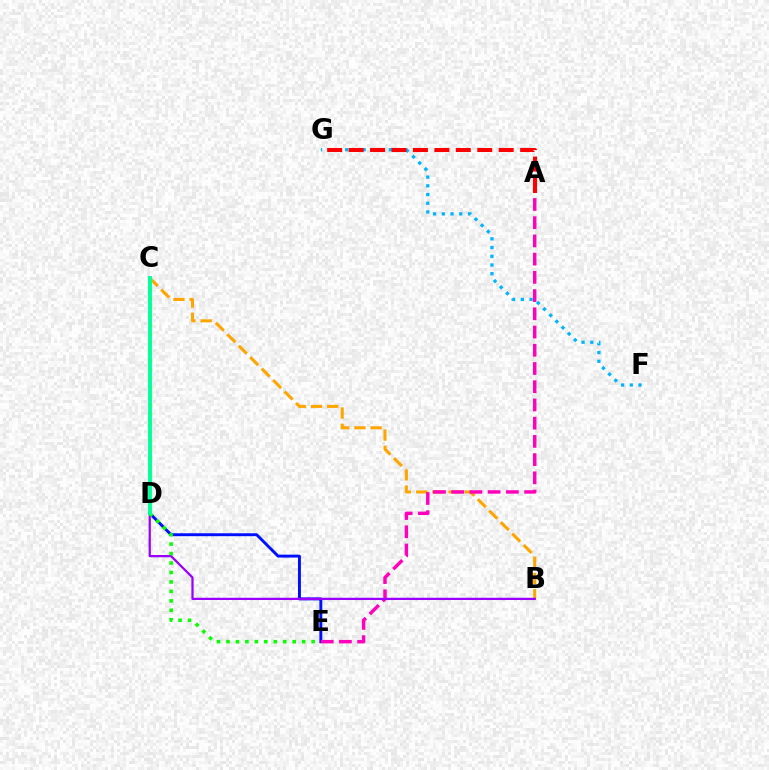{('D', 'E'): [{'color': '#0010ff', 'line_style': 'solid', 'thickness': 2.11}, {'color': '#08ff00', 'line_style': 'dotted', 'thickness': 2.57}], ('B', 'C'): [{'color': '#ffa500', 'line_style': 'dashed', 'thickness': 2.2}], ('F', 'G'): [{'color': '#00b5ff', 'line_style': 'dotted', 'thickness': 2.37}], ('C', 'D'): [{'color': '#b3ff00', 'line_style': 'dotted', 'thickness': 2.42}, {'color': '#00ff9d', 'line_style': 'solid', 'thickness': 2.79}], ('A', 'G'): [{'color': '#ff0000', 'line_style': 'dashed', 'thickness': 2.91}], ('A', 'E'): [{'color': '#ff00bd', 'line_style': 'dashed', 'thickness': 2.48}], ('B', 'D'): [{'color': '#9b00ff', 'line_style': 'solid', 'thickness': 1.62}]}